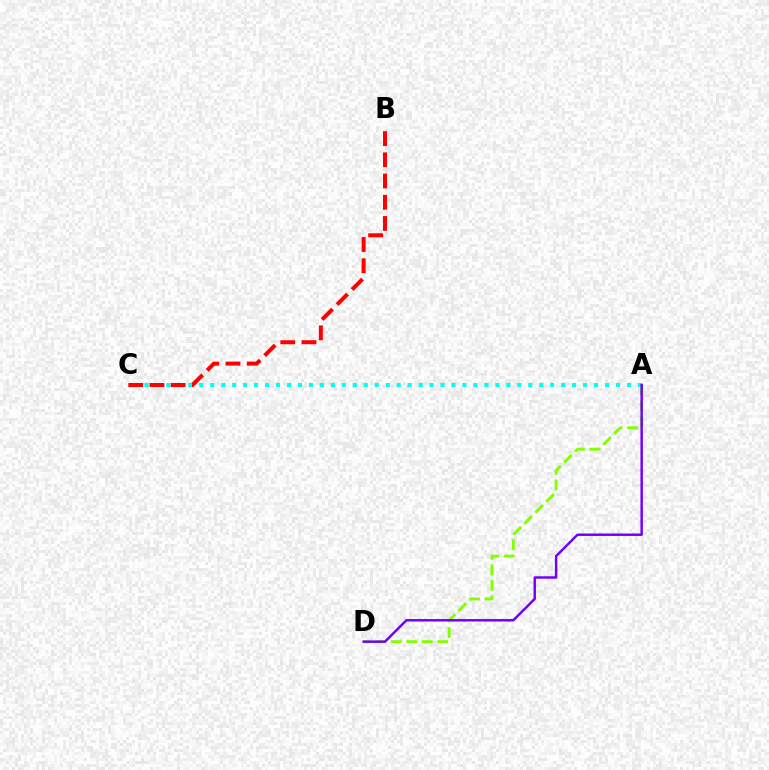{('A', 'D'): [{'color': '#84ff00', 'line_style': 'dashed', 'thickness': 2.11}, {'color': '#7200ff', 'line_style': 'solid', 'thickness': 1.78}], ('A', 'C'): [{'color': '#00fff6', 'line_style': 'dotted', 'thickness': 2.98}], ('B', 'C'): [{'color': '#ff0000', 'line_style': 'dashed', 'thickness': 2.88}]}